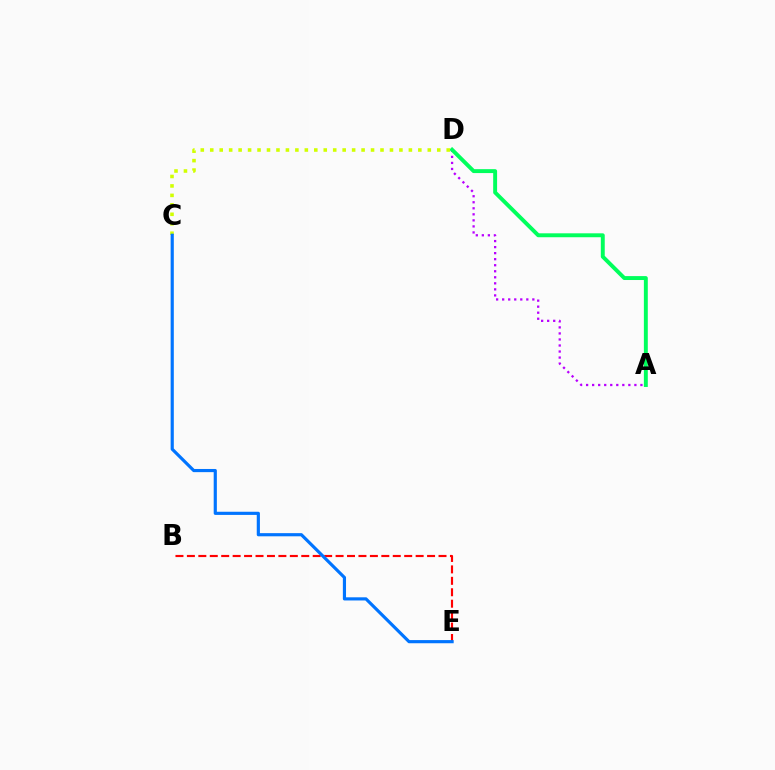{('A', 'D'): [{'color': '#b900ff', 'line_style': 'dotted', 'thickness': 1.64}, {'color': '#00ff5c', 'line_style': 'solid', 'thickness': 2.82}], ('C', 'D'): [{'color': '#d1ff00', 'line_style': 'dotted', 'thickness': 2.57}], ('B', 'E'): [{'color': '#ff0000', 'line_style': 'dashed', 'thickness': 1.55}], ('C', 'E'): [{'color': '#0074ff', 'line_style': 'solid', 'thickness': 2.28}]}